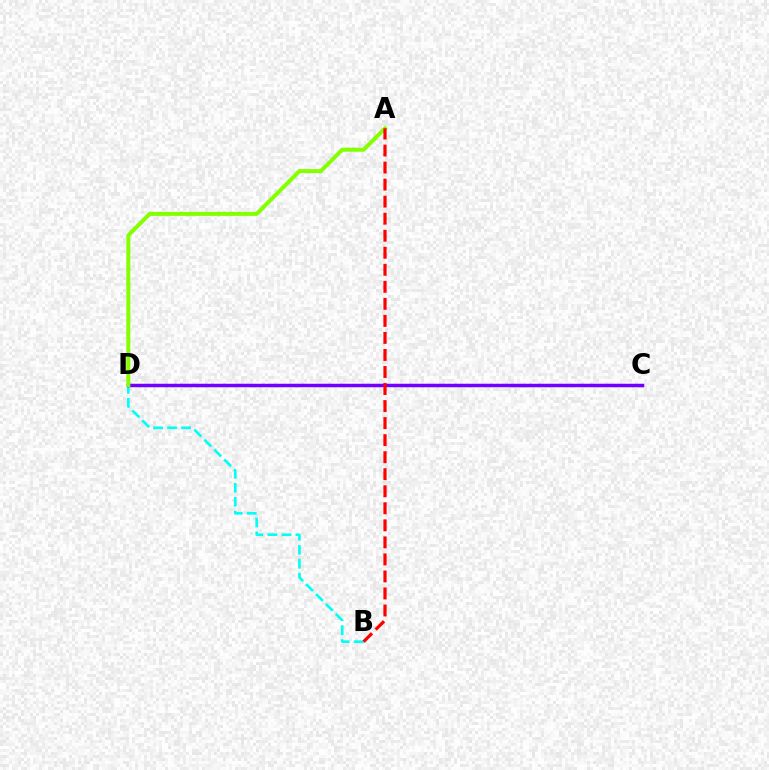{('B', 'D'): [{'color': '#00fff6', 'line_style': 'dashed', 'thickness': 1.9}], ('C', 'D'): [{'color': '#7200ff', 'line_style': 'solid', 'thickness': 2.51}], ('A', 'D'): [{'color': '#84ff00', 'line_style': 'solid', 'thickness': 2.86}], ('A', 'B'): [{'color': '#ff0000', 'line_style': 'dashed', 'thickness': 2.31}]}